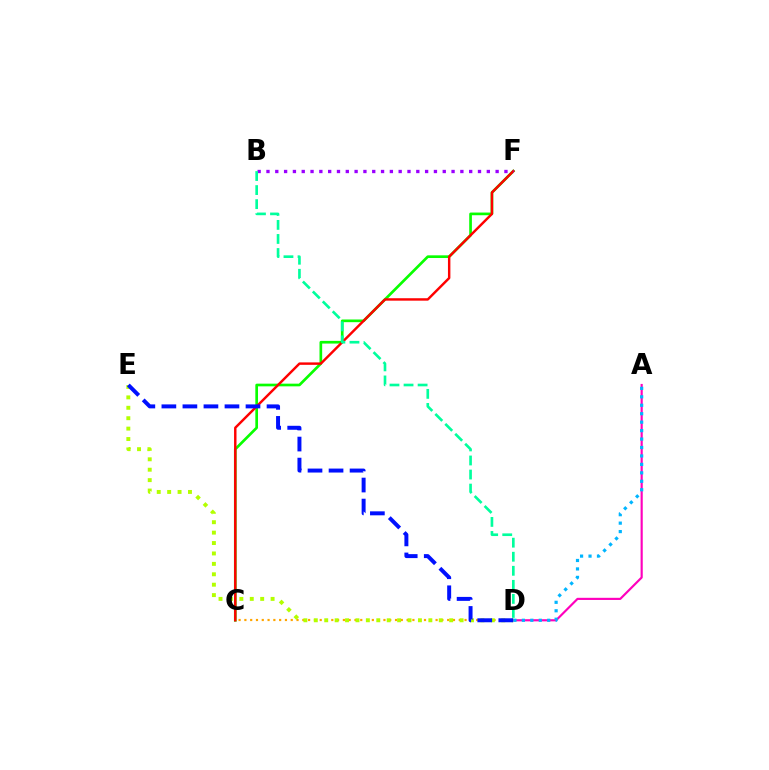{('C', 'F'): [{'color': '#08ff00', 'line_style': 'solid', 'thickness': 1.93}, {'color': '#ff0000', 'line_style': 'solid', 'thickness': 1.75}], ('A', 'D'): [{'color': '#ff00bd', 'line_style': 'solid', 'thickness': 1.55}, {'color': '#00b5ff', 'line_style': 'dotted', 'thickness': 2.3}], ('C', 'D'): [{'color': '#ffa500', 'line_style': 'dotted', 'thickness': 1.57}], ('B', 'F'): [{'color': '#9b00ff', 'line_style': 'dotted', 'thickness': 2.39}], ('D', 'E'): [{'color': '#b3ff00', 'line_style': 'dotted', 'thickness': 2.83}, {'color': '#0010ff', 'line_style': 'dashed', 'thickness': 2.86}], ('B', 'D'): [{'color': '#00ff9d', 'line_style': 'dashed', 'thickness': 1.91}]}